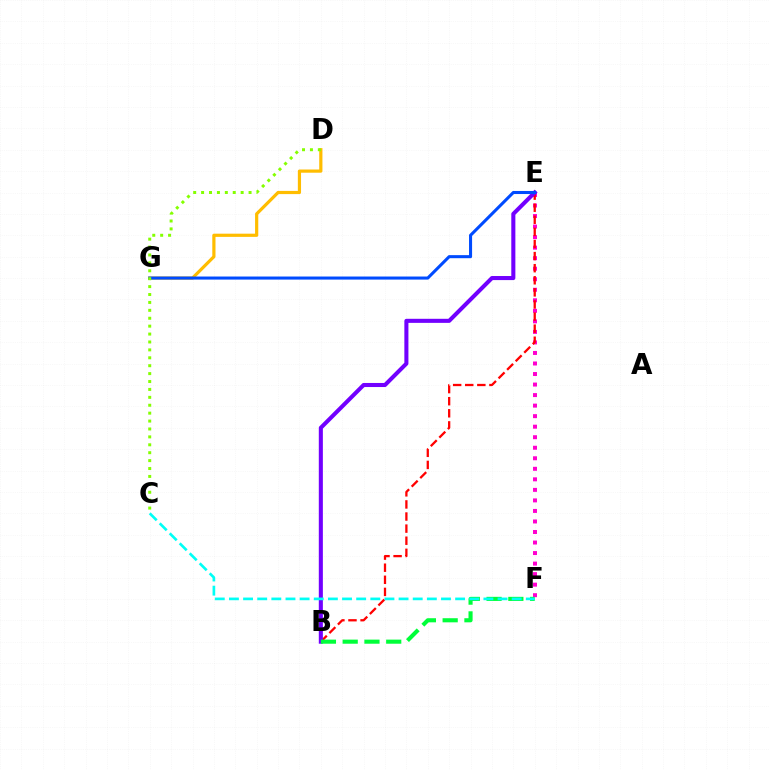{('E', 'F'): [{'color': '#ff00cf', 'line_style': 'dotted', 'thickness': 2.86}], ('B', 'E'): [{'color': '#ff0000', 'line_style': 'dashed', 'thickness': 1.64}, {'color': '#7200ff', 'line_style': 'solid', 'thickness': 2.93}], ('B', 'F'): [{'color': '#00ff39', 'line_style': 'dashed', 'thickness': 2.96}], ('D', 'G'): [{'color': '#ffbd00', 'line_style': 'solid', 'thickness': 2.3}], ('C', 'F'): [{'color': '#00fff6', 'line_style': 'dashed', 'thickness': 1.92}], ('E', 'G'): [{'color': '#004bff', 'line_style': 'solid', 'thickness': 2.2}], ('C', 'D'): [{'color': '#84ff00', 'line_style': 'dotted', 'thickness': 2.15}]}